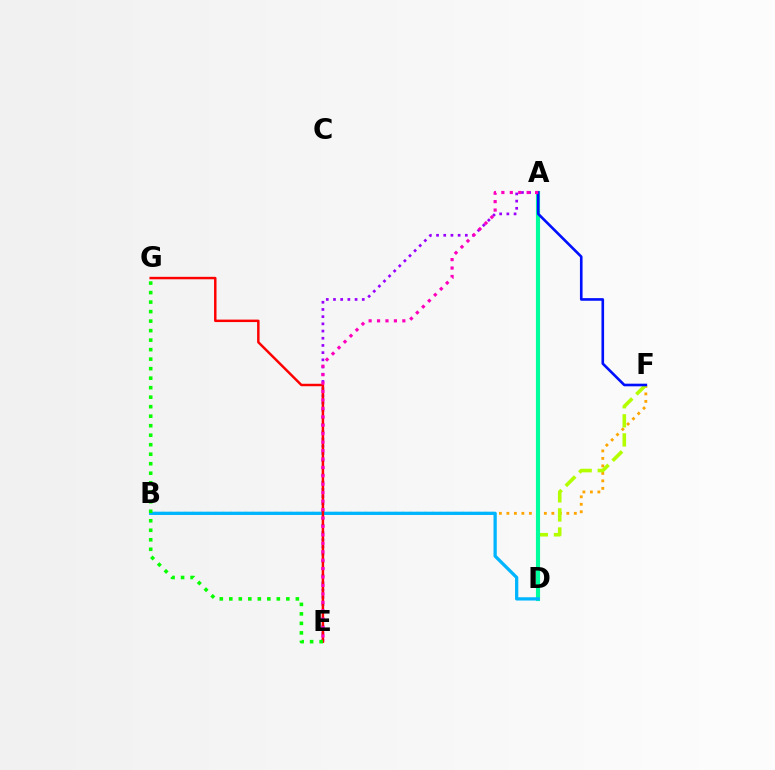{('A', 'E'): [{'color': '#9b00ff', 'line_style': 'dotted', 'thickness': 1.95}, {'color': '#ff00bd', 'line_style': 'dotted', 'thickness': 2.29}], ('B', 'F'): [{'color': '#ffa500', 'line_style': 'dotted', 'thickness': 2.04}], ('D', 'F'): [{'color': '#b3ff00', 'line_style': 'dashed', 'thickness': 2.59}], ('A', 'D'): [{'color': '#00ff9d', 'line_style': 'solid', 'thickness': 2.99}], ('B', 'D'): [{'color': '#00b5ff', 'line_style': 'solid', 'thickness': 2.36}], ('E', 'G'): [{'color': '#ff0000', 'line_style': 'solid', 'thickness': 1.77}, {'color': '#08ff00', 'line_style': 'dotted', 'thickness': 2.58}], ('A', 'F'): [{'color': '#0010ff', 'line_style': 'solid', 'thickness': 1.89}]}